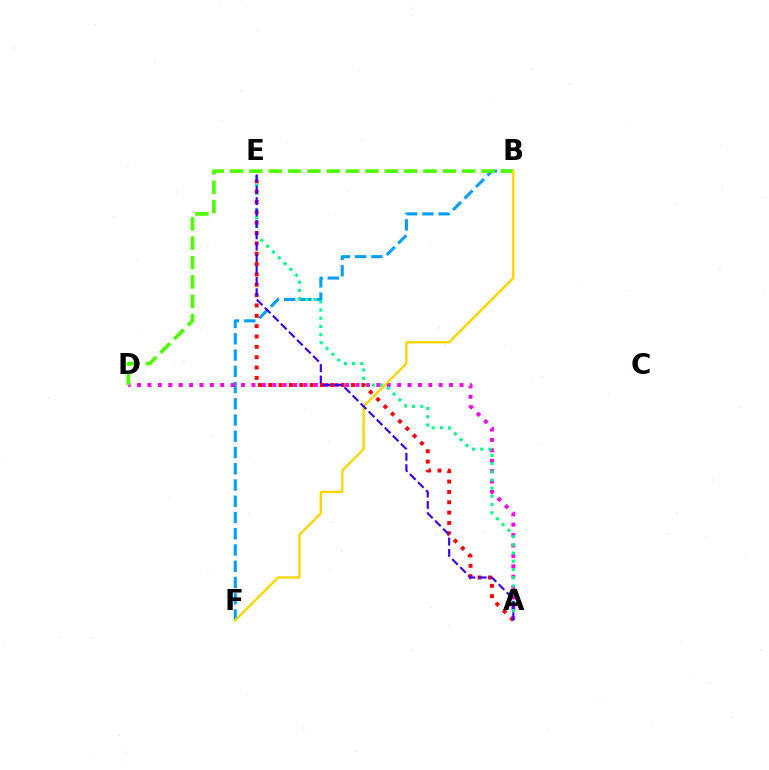{('B', 'F'): [{'color': '#009eff', 'line_style': 'dashed', 'thickness': 2.21}, {'color': '#ffd500', 'line_style': 'solid', 'thickness': 1.72}], ('A', 'D'): [{'color': '#ff00ed', 'line_style': 'dotted', 'thickness': 2.83}], ('A', 'E'): [{'color': '#00ff86', 'line_style': 'dotted', 'thickness': 2.23}, {'color': '#ff0000', 'line_style': 'dotted', 'thickness': 2.81}, {'color': '#3700ff', 'line_style': 'dashed', 'thickness': 1.55}], ('B', 'D'): [{'color': '#4fff00', 'line_style': 'dashed', 'thickness': 2.63}]}